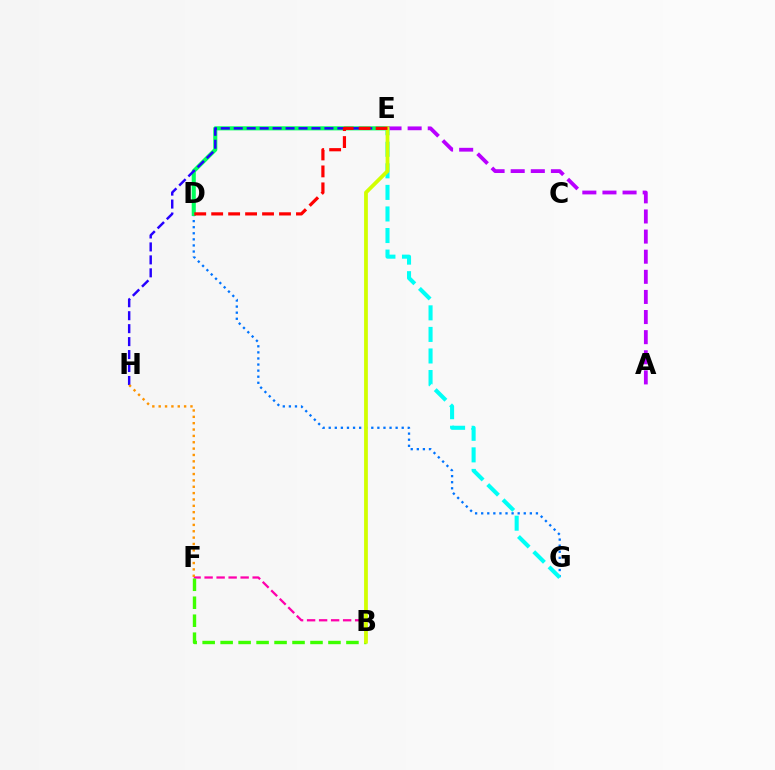{('D', 'G'): [{'color': '#0074ff', 'line_style': 'dotted', 'thickness': 1.65}], ('D', 'E'): [{'color': '#00ff5c', 'line_style': 'solid', 'thickness': 2.94}, {'color': '#ff0000', 'line_style': 'dashed', 'thickness': 2.3}], ('B', 'F'): [{'color': '#ff00ac', 'line_style': 'dashed', 'thickness': 1.63}, {'color': '#3dff00', 'line_style': 'dashed', 'thickness': 2.44}], ('E', 'H'): [{'color': '#2500ff', 'line_style': 'dashed', 'thickness': 1.76}], ('A', 'E'): [{'color': '#b900ff', 'line_style': 'dashed', 'thickness': 2.73}], ('E', 'G'): [{'color': '#00fff6', 'line_style': 'dashed', 'thickness': 2.93}], ('F', 'H'): [{'color': '#ff9400', 'line_style': 'dotted', 'thickness': 1.73}], ('B', 'E'): [{'color': '#d1ff00', 'line_style': 'solid', 'thickness': 2.71}]}